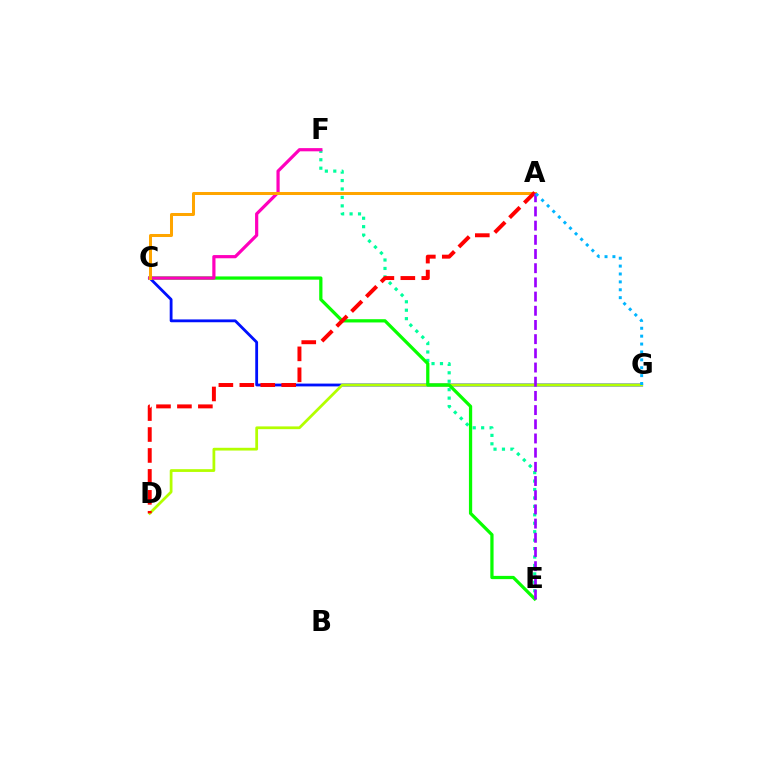{('C', 'G'): [{'color': '#0010ff', 'line_style': 'solid', 'thickness': 2.03}], ('D', 'G'): [{'color': '#b3ff00', 'line_style': 'solid', 'thickness': 1.99}], ('E', 'F'): [{'color': '#00ff9d', 'line_style': 'dotted', 'thickness': 2.29}], ('C', 'E'): [{'color': '#08ff00', 'line_style': 'solid', 'thickness': 2.34}], ('C', 'F'): [{'color': '#ff00bd', 'line_style': 'solid', 'thickness': 2.3}], ('A', 'C'): [{'color': '#ffa500', 'line_style': 'solid', 'thickness': 2.17}], ('A', 'D'): [{'color': '#ff0000', 'line_style': 'dashed', 'thickness': 2.85}], ('A', 'E'): [{'color': '#9b00ff', 'line_style': 'dashed', 'thickness': 1.93}], ('A', 'G'): [{'color': '#00b5ff', 'line_style': 'dotted', 'thickness': 2.14}]}